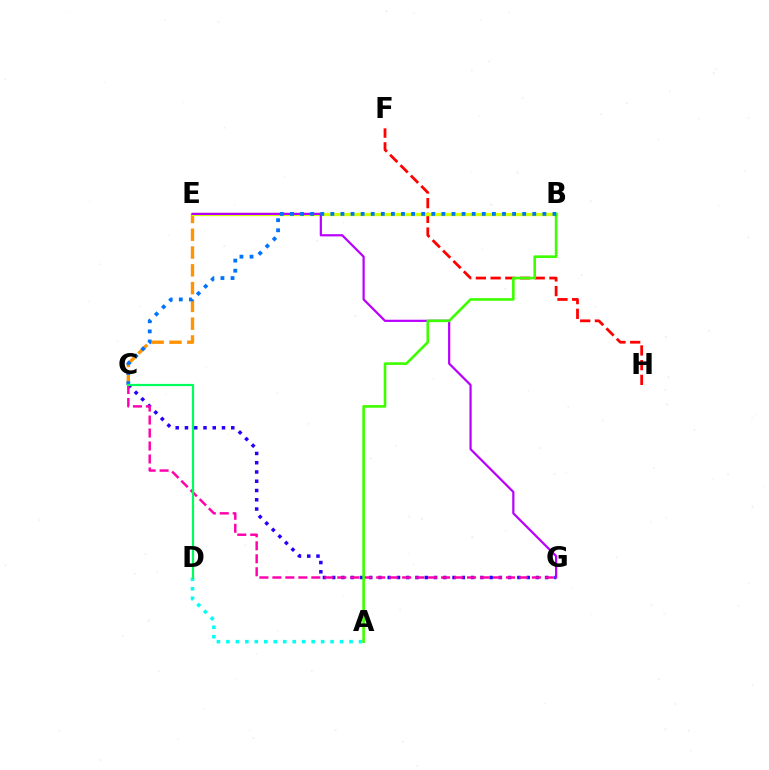{('F', 'H'): [{'color': '#ff0000', 'line_style': 'dashed', 'thickness': 2.0}], ('A', 'D'): [{'color': '#00fff6', 'line_style': 'dotted', 'thickness': 2.57}], ('C', 'E'): [{'color': '#ff9400', 'line_style': 'dashed', 'thickness': 2.42}], ('B', 'E'): [{'color': '#d1ff00', 'line_style': 'solid', 'thickness': 2.38}], ('C', 'G'): [{'color': '#2500ff', 'line_style': 'dotted', 'thickness': 2.52}, {'color': '#ff00ac', 'line_style': 'dashed', 'thickness': 1.76}], ('E', 'G'): [{'color': '#b900ff', 'line_style': 'solid', 'thickness': 1.59}], ('A', 'B'): [{'color': '#3dff00', 'line_style': 'solid', 'thickness': 1.89}], ('B', 'C'): [{'color': '#0074ff', 'line_style': 'dotted', 'thickness': 2.74}], ('C', 'D'): [{'color': '#00ff5c', 'line_style': 'solid', 'thickness': 1.6}]}